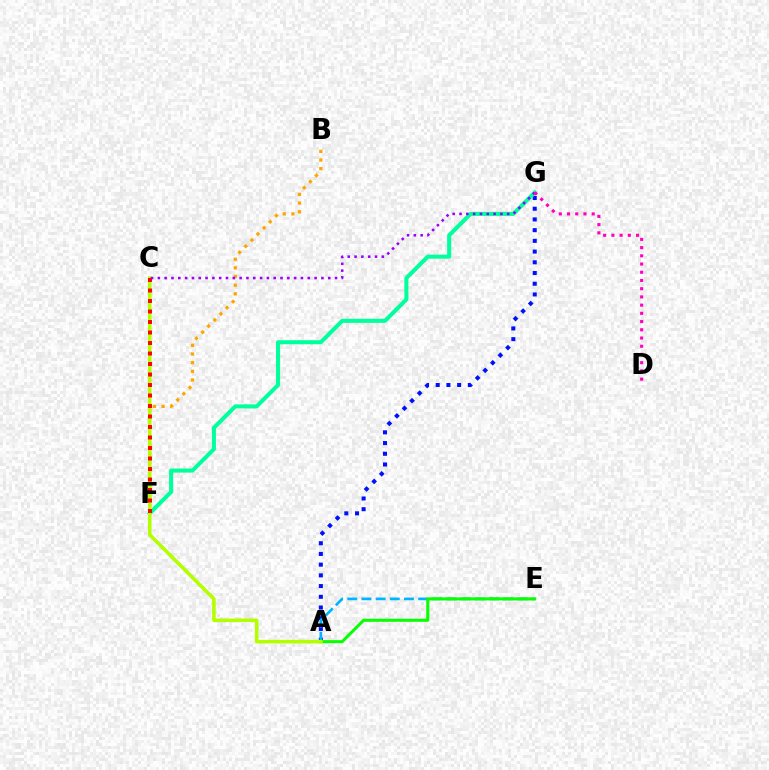{('B', 'F'): [{'color': '#ffa500', 'line_style': 'dotted', 'thickness': 2.35}], ('A', 'G'): [{'color': '#0010ff', 'line_style': 'dotted', 'thickness': 2.91}], ('A', 'E'): [{'color': '#00b5ff', 'line_style': 'dashed', 'thickness': 1.93}, {'color': '#08ff00', 'line_style': 'solid', 'thickness': 2.2}], ('F', 'G'): [{'color': '#00ff9d', 'line_style': 'solid', 'thickness': 2.91}], ('A', 'C'): [{'color': '#b3ff00', 'line_style': 'solid', 'thickness': 2.57}], ('C', 'F'): [{'color': '#ff0000', 'line_style': 'dotted', 'thickness': 2.85}], ('C', 'G'): [{'color': '#9b00ff', 'line_style': 'dotted', 'thickness': 1.85}], ('D', 'G'): [{'color': '#ff00bd', 'line_style': 'dotted', 'thickness': 2.23}]}